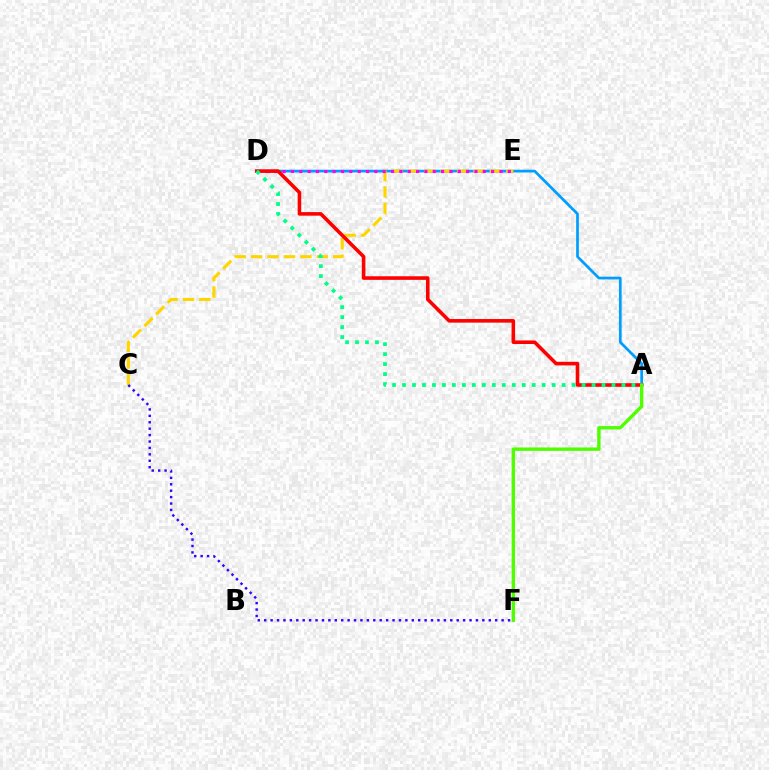{('A', 'D'): [{'color': '#009eff', 'line_style': 'solid', 'thickness': 1.96}, {'color': '#ff0000', 'line_style': 'solid', 'thickness': 2.58}, {'color': '#00ff86', 'line_style': 'dotted', 'thickness': 2.71}], ('C', 'E'): [{'color': '#ffd500', 'line_style': 'dashed', 'thickness': 2.23}], ('D', 'E'): [{'color': '#ff00ed', 'line_style': 'dotted', 'thickness': 2.27}], ('C', 'F'): [{'color': '#3700ff', 'line_style': 'dotted', 'thickness': 1.74}], ('A', 'F'): [{'color': '#4fff00', 'line_style': 'solid', 'thickness': 2.44}]}